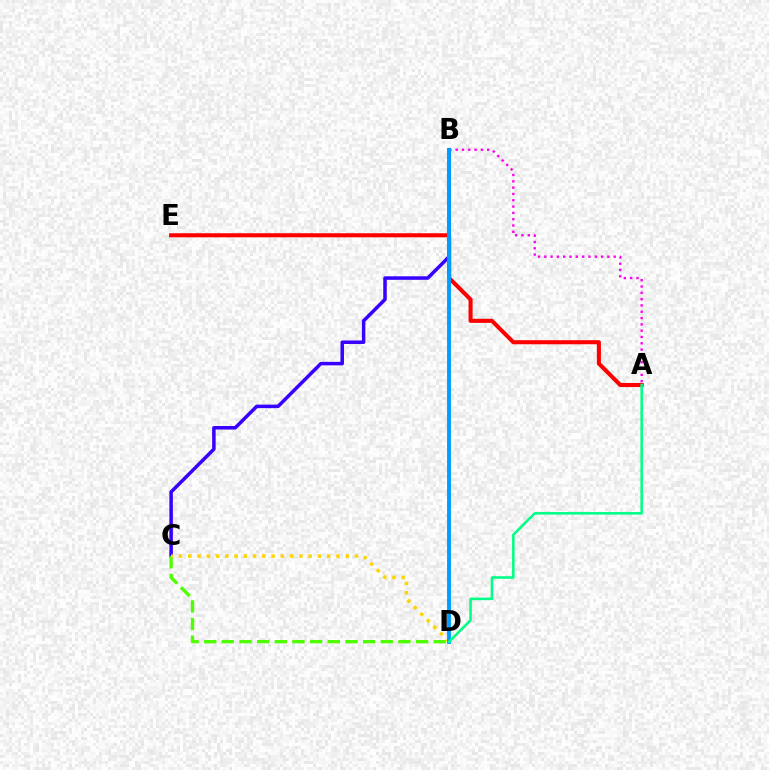{('B', 'C'): [{'color': '#3700ff', 'line_style': 'solid', 'thickness': 2.53}], ('A', 'E'): [{'color': '#ff0000', 'line_style': 'solid', 'thickness': 2.93}], ('C', 'D'): [{'color': '#4fff00', 'line_style': 'dashed', 'thickness': 2.4}, {'color': '#ffd500', 'line_style': 'dotted', 'thickness': 2.52}], ('A', 'B'): [{'color': '#ff00ed', 'line_style': 'dotted', 'thickness': 1.71}], ('B', 'D'): [{'color': '#009eff', 'line_style': 'solid', 'thickness': 2.81}], ('A', 'D'): [{'color': '#00ff86', 'line_style': 'solid', 'thickness': 1.83}]}